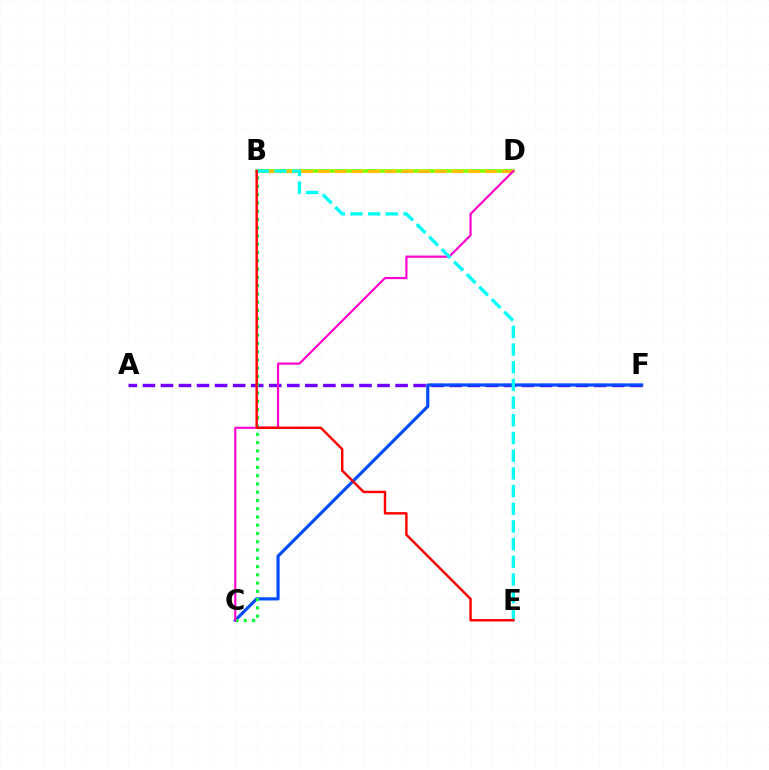{('A', 'F'): [{'color': '#7200ff', 'line_style': 'dashed', 'thickness': 2.45}], ('B', 'D'): [{'color': '#84ff00', 'line_style': 'solid', 'thickness': 2.6}, {'color': '#ffbd00', 'line_style': 'dashed', 'thickness': 2.27}], ('C', 'F'): [{'color': '#004bff', 'line_style': 'solid', 'thickness': 2.27}], ('B', 'C'): [{'color': '#00ff39', 'line_style': 'dotted', 'thickness': 2.25}], ('C', 'D'): [{'color': '#ff00cf', 'line_style': 'solid', 'thickness': 1.56}], ('B', 'E'): [{'color': '#00fff6', 'line_style': 'dashed', 'thickness': 2.4}, {'color': '#ff0000', 'line_style': 'solid', 'thickness': 1.75}]}